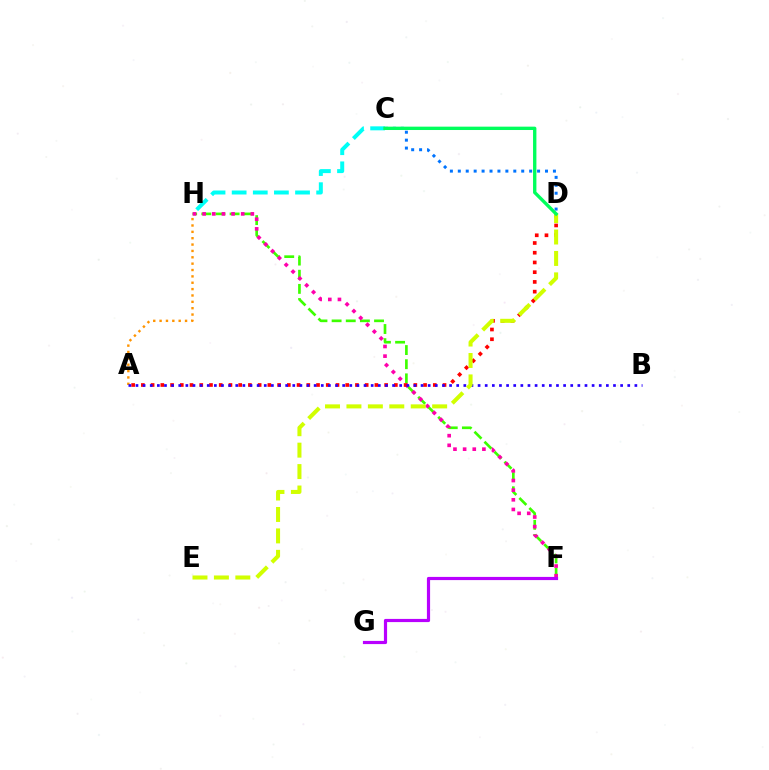{('C', 'H'): [{'color': '#00fff6', 'line_style': 'dashed', 'thickness': 2.87}], ('A', 'H'): [{'color': '#ff9400', 'line_style': 'dotted', 'thickness': 1.73}], ('F', 'H'): [{'color': '#3dff00', 'line_style': 'dashed', 'thickness': 1.92}, {'color': '#ff00ac', 'line_style': 'dotted', 'thickness': 2.62}], ('A', 'D'): [{'color': '#ff0000', 'line_style': 'dotted', 'thickness': 2.64}], ('F', 'G'): [{'color': '#b900ff', 'line_style': 'solid', 'thickness': 2.29}], ('A', 'B'): [{'color': '#2500ff', 'line_style': 'dotted', 'thickness': 1.94}], ('D', 'E'): [{'color': '#d1ff00', 'line_style': 'dashed', 'thickness': 2.91}], ('C', 'D'): [{'color': '#0074ff', 'line_style': 'dotted', 'thickness': 2.15}, {'color': '#00ff5c', 'line_style': 'solid', 'thickness': 2.42}]}